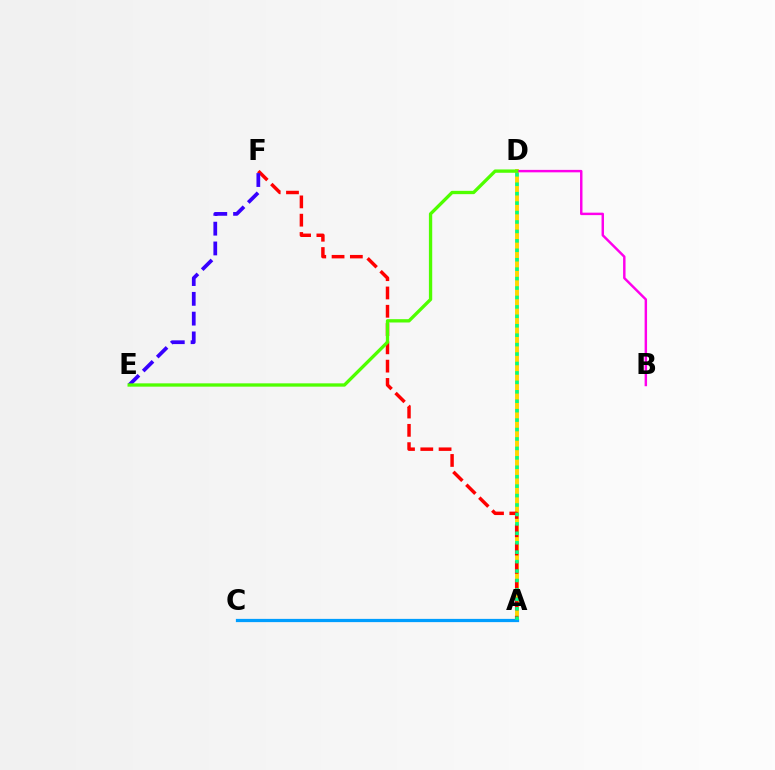{('A', 'D'): [{'color': '#ffd500', 'line_style': 'solid', 'thickness': 2.82}, {'color': '#00ff86', 'line_style': 'dotted', 'thickness': 2.56}], ('B', 'D'): [{'color': '#ff00ed', 'line_style': 'solid', 'thickness': 1.76}], ('A', 'F'): [{'color': '#ff0000', 'line_style': 'dashed', 'thickness': 2.48}], ('E', 'F'): [{'color': '#3700ff', 'line_style': 'dashed', 'thickness': 2.69}], ('A', 'C'): [{'color': '#009eff', 'line_style': 'solid', 'thickness': 2.33}], ('D', 'E'): [{'color': '#4fff00', 'line_style': 'solid', 'thickness': 2.39}]}